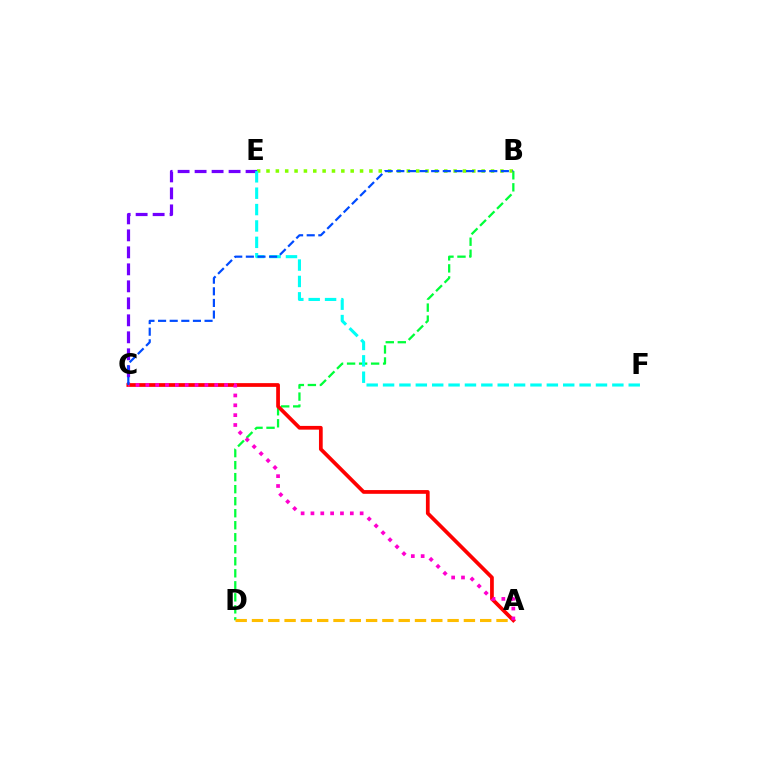{('C', 'E'): [{'color': '#7200ff', 'line_style': 'dashed', 'thickness': 2.31}], ('B', 'D'): [{'color': '#00ff39', 'line_style': 'dashed', 'thickness': 1.63}], ('B', 'E'): [{'color': '#84ff00', 'line_style': 'dotted', 'thickness': 2.54}], ('E', 'F'): [{'color': '#00fff6', 'line_style': 'dashed', 'thickness': 2.22}], ('A', 'D'): [{'color': '#ffbd00', 'line_style': 'dashed', 'thickness': 2.21}], ('A', 'C'): [{'color': '#ff0000', 'line_style': 'solid', 'thickness': 2.69}, {'color': '#ff00cf', 'line_style': 'dotted', 'thickness': 2.67}], ('B', 'C'): [{'color': '#004bff', 'line_style': 'dashed', 'thickness': 1.58}]}